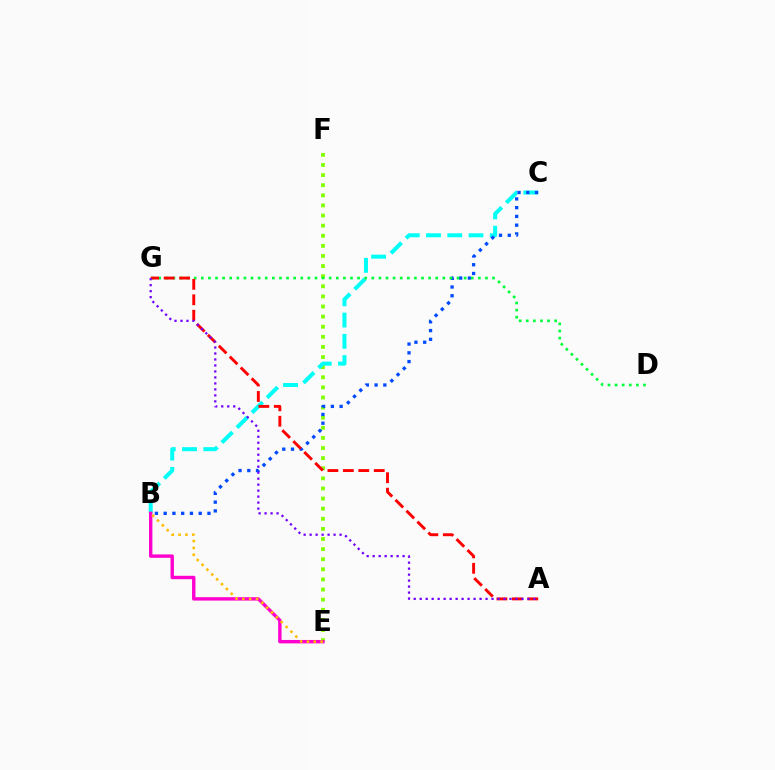{('E', 'F'): [{'color': '#84ff00', 'line_style': 'dotted', 'thickness': 2.75}], ('B', 'C'): [{'color': '#00fff6', 'line_style': 'dashed', 'thickness': 2.89}, {'color': '#004bff', 'line_style': 'dotted', 'thickness': 2.38}], ('B', 'E'): [{'color': '#ff00cf', 'line_style': 'solid', 'thickness': 2.45}, {'color': '#ffbd00', 'line_style': 'dotted', 'thickness': 1.86}], ('D', 'G'): [{'color': '#00ff39', 'line_style': 'dotted', 'thickness': 1.93}], ('A', 'G'): [{'color': '#ff0000', 'line_style': 'dashed', 'thickness': 2.1}, {'color': '#7200ff', 'line_style': 'dotted', 'thickness': 1.63}]}